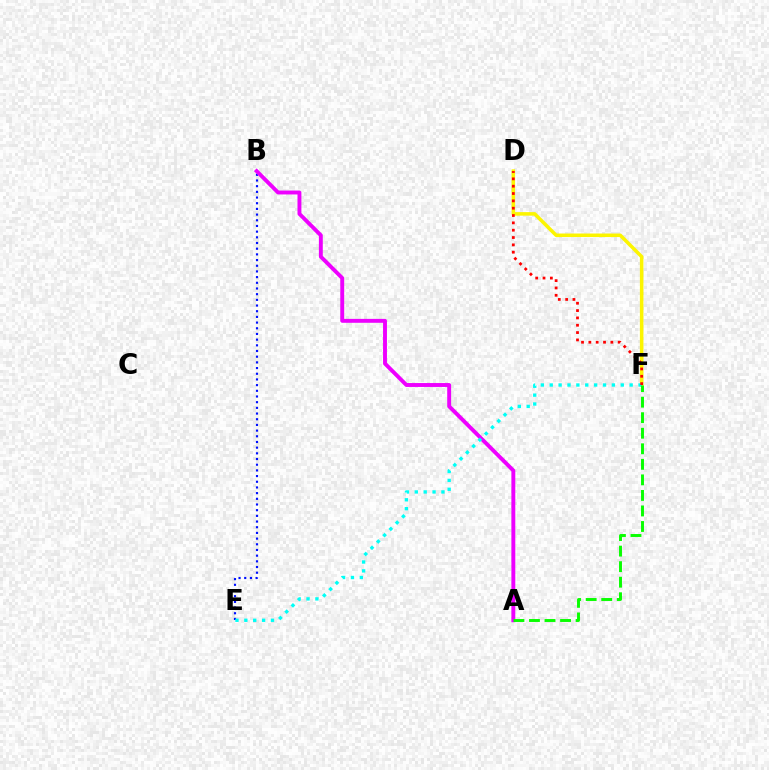{('D', 'F'): [{'color': '#fcf500', 'line_style': 'solid', 'thickness': 2.54}, {'color': '#ff0000', 'line_style': 'dotted', 'thickness': 1.99}], ('B', 'E'): [{'color': '#0010ff', 'line_style': 'dotted', 'thickness': 1.54}], ('A', 'B'): [{'color': '#ee00ff', 'line_style': 'solid', 'thickness': 2.81}], ('E', 'F'): [{'color': '#00fff6', 'line_style': 'dotted', 'thickness': 2.41}], ('A', 'F'): [{'color': '#08ff00', 'line_style': 'dashed', 'thickness': 2.11}]}